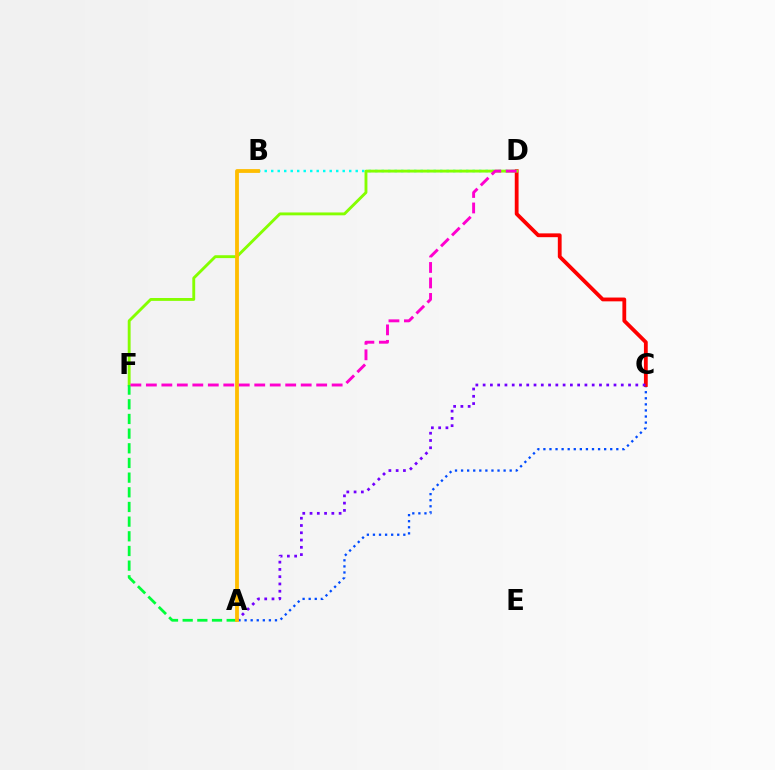{('B', 'D'): [{'color': '#00fff6', 'line_style': 'dotted', 'thickness': 1.77}], ('A', 'C'): [{'color': '#004bff', 'line_style': 'dotted', 'thickness': 1.65}, {'color': '#7200ff', 'line_style': 'dotted', 'thickness': 1.98}], ('C', 'D'): [{'color': '#ff0000', 'line_style': 'solid', 'thickness': 2.74}], ('D', 'F'): [{'color': '#84ff00', 'line_style': 'solid', 'thickness': 2.07}, {'color': '#ff00cf', 'line_style': 'dashed', 'thickness': 2.1}], ('A', 'F'): [{'color': '#00ff39', 'line_style': 'dashed', 'thickness': 1.99}], ('A', 'B'): [{'color': '#ffbd00', 'line_style': 'solid', 'thickness': 2.73}]}